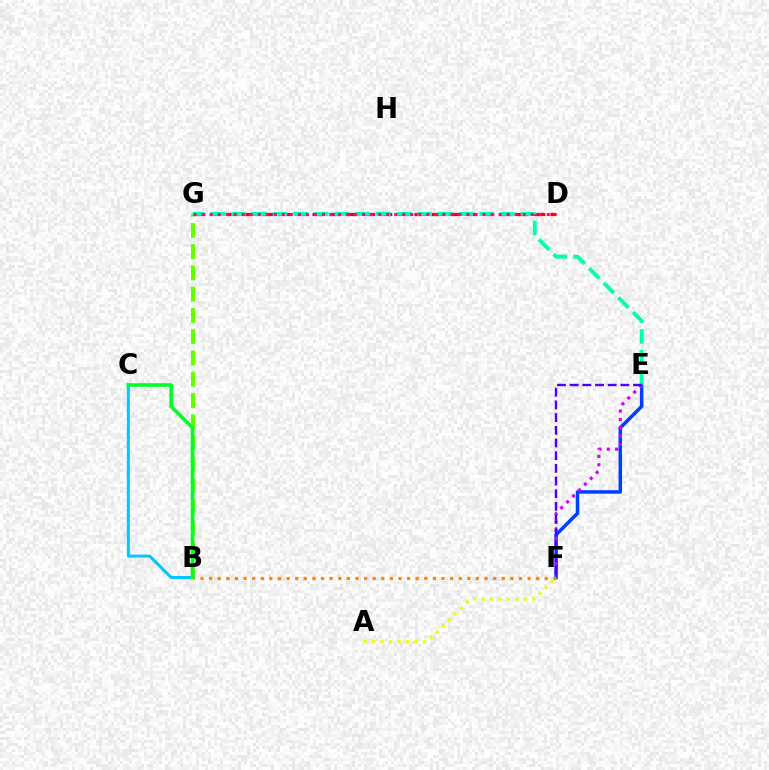{('B', 'G'): [{'color': '#66ff00', 'line_style': 'dashed', 'thickness': 2.89}], ('E', 'F'): [{'color': '#003fff', 'line_style': 'solid', 'thickness': 2.51}, {'color': '#d600ff', 'line_style': 'dotted', 'thickness': 2.27}, {'color': '#4f00ff', 'line_style': 'dashed', 'thickness': 1.72}], ('B', 'F'): [{'color': '#ff8800', 'line_style': 'dotted', 'thickness': 2.34}], ('D', 'G'): [{'color': '#ff0000', 'line_style': 'dashed', 'thickness': 2.31}, {'color': '#ff00a0', 'line_style': 'dotted', 'thickness': 2.18}], ('B', 'C'): [{'color': '#00c7ff', 'line_style': 'solid', 'thickness': 2.15}, {'color': '#00ff27', 'line_style': 'solid', 'thickness': 2.59}], ('E', 'G'): [{'color': '#00ffaf', 'line_style': 'dashed', 'thickness': 2.81}], ('A', 'F'): [{'color': '#eeff00', 'line_style': 'dotted', 'thickness': 2.3}]}